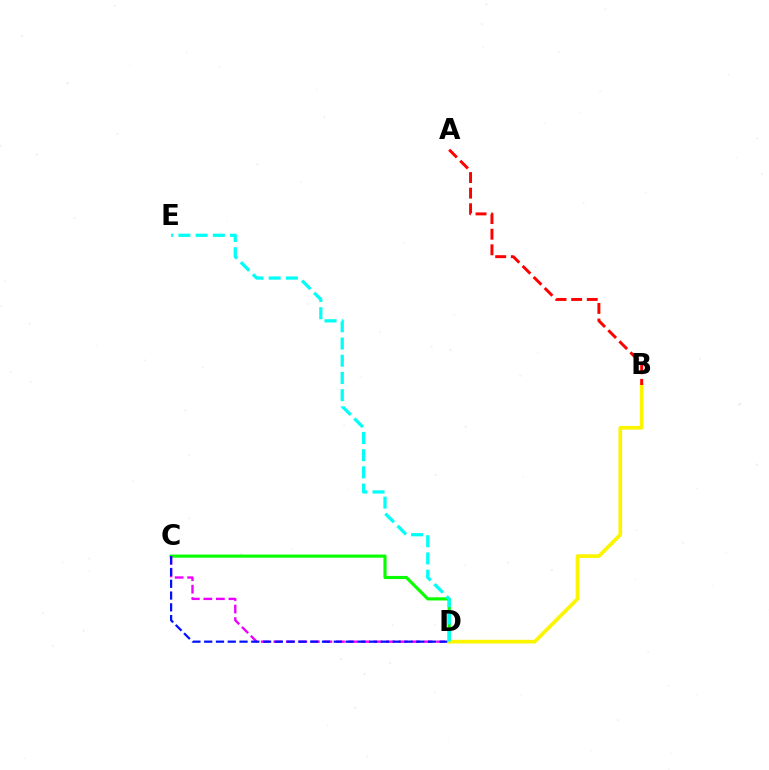{('C', 'D'): [{'color': '#08ff00', 'line_style': 'solid', 'thickness': 2.26}, {'color': '#ee00ff', 'line_style': 'dashed', 'thickness': 1.7}, {'color': '#0010ff', 'line_style': 'dashed', 'thickness': 1.6}], ('B', 'D'): [{'color': '#fcf500', 'line_style': 'solid', 'thickness': 2.65}], ('A', 'B'): [{'color': '#ff0000', 'line_style': 'dashed', 'thickness': 2.12}], ('D', 'E'): [{'color': '#00fff6', 'line_style': 'dashed', 'thickness': 2.34}]}